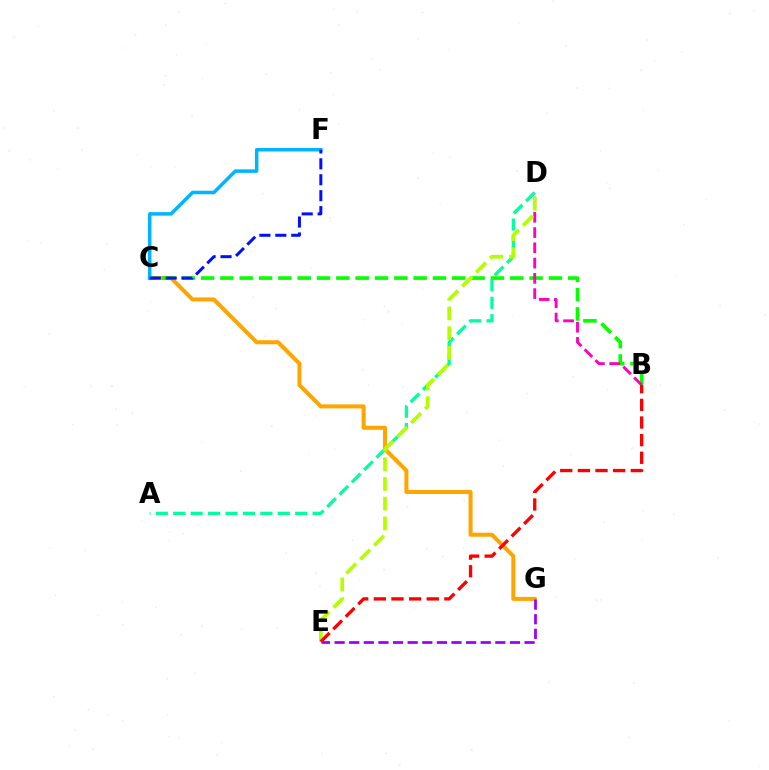{('A', 'D'): [{'color': '#00ff9d', 'line_style': 'dashed', 'thickness': 2.37}], ('C', 'G'): [{'color': '#ffa500', 'line_style': 'solid', 'thickness': 2.9}], ('B', 'C'): [{'color': '#08ff00', 'line_style': 'dashed', 'thickness': 2.63}], ('C', 'F'): [{'color': '#00b5ff', 'line_style': 'solid', 'thickness': 2.53}, {'color': '#0010ff', 'line_style': 'dashed', 'thickness': 2.16}], ('B', 'D'): [{'color': '#ff00bd', 'line_style': 'dashed', 'thickness': 2.07}], ('D', 'E'): [{'color': '#b3ff00', 'line_style': 'dashed', 'thickness': 2.68}], ('E', 'G'): [{'color': '#9b00ff', 'line_style': 'dashed', 'thickness': 1.99}], ('B', 'E'): [{'color': '#ff0000', 'line_style': 'dashed', 'thickness': 2.4}]}